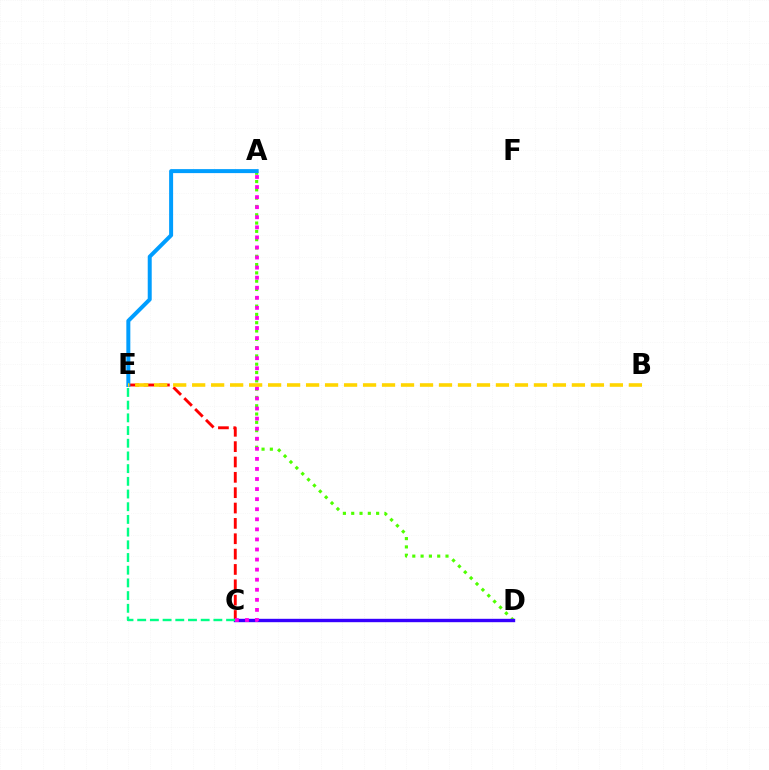{('C', 'E'): [{'color': '#ff0000', 'line_style': 'dashed', 'thickness': 2.09}, {'color': '#00ff86', 'line_style': 'dashed', 'thickness': 1.72}], ('A', 'D'): [{'color': '#4fff00', 'line_style': 'dotted', 'thickness': 2.26}], ('C', 'D'): [{'color': '#3700ff', 'line_style': 'solid', 'thickness': 2.43}], ('A', 'E'): [{'color': '#009eff', 'line_style': 'solid', 'thickness': 2.87}], ('A', 'C'): [{'color': '#ff00ed', 'line_style': 'dotted', 'thickness': 2.74}], ('B', 'E'): [{'color': '#ffd500', 'line_style': 'dashed', 'thickness': 2.58}]}